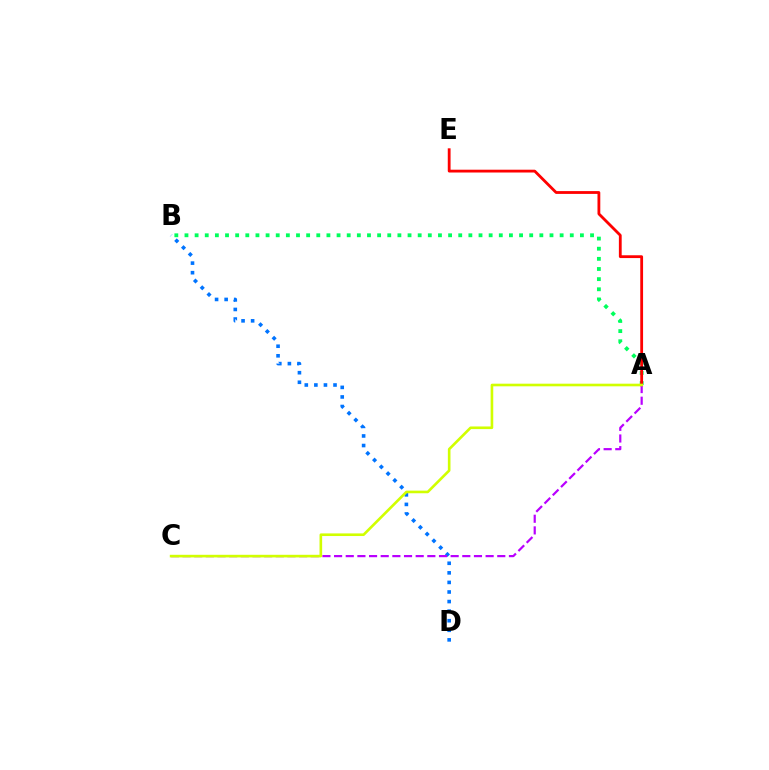{('B', 'D'): [{'color': '#0074ff', 'line_style': 'dotted', 'thickness': 2.6}], ('A', 'B'): [{'color': '#00ff5c', 'line_style': 'dotted', 'thickness': 2.75}], ('A', 'E'): [{'color': '#ff0000', 'line_style': 'solid', 'thickness': 2.02}], ('A', 'C'): [{'color': '#b900ff', 'line_style': 'dashed', 'thickness': 1.58}, {'color': '#d1ff00', 'line_style': 'solid', 'thickness': 1.89}]}